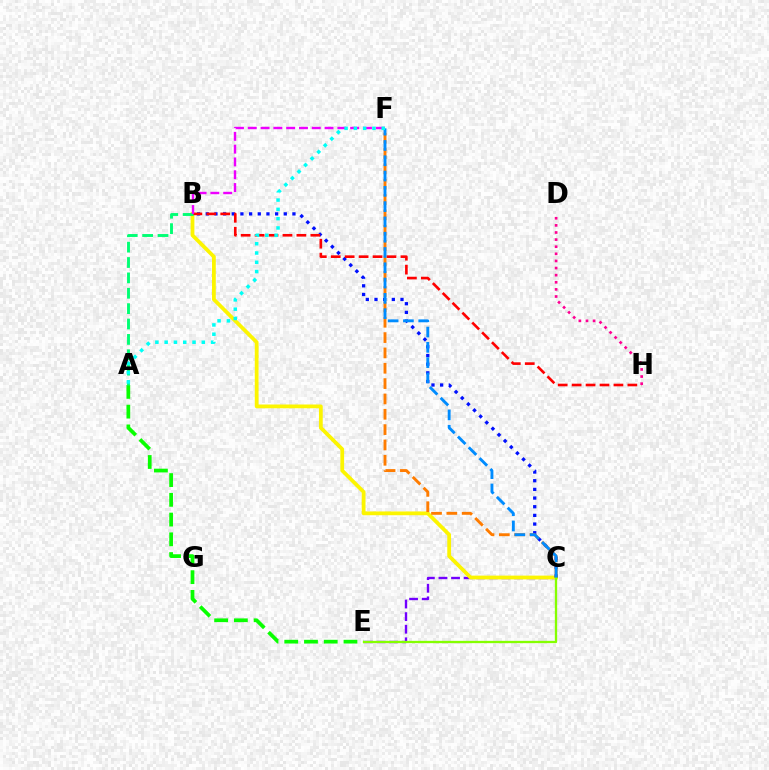{('C', 'E'): [{'color': '#7200ff', 'line_style': 'dashed', 'thickness': 1.71}, {'color': '#84ff00', 'line_style': 'solid', 'thickness': 1.67}], ('B', 'C'): [{'color': '#fcf500', 'line_style': 'solid', 'thickness': 2.72}, {'color': '#0010ff', 'line_style': 'dotted', 'thickness': 2.35}], ('B', 'H'): [{'color': '#ff0000', 'line_style': 'dashed', 'thickness': 1.89}], ('A', 'E'): [{'color': '#08ff00', 'line_style': 'dashed', 'thickness': 2.68}], ('C', 'F'): [{'color': '#ff7c00', 'line_style': 'dashed', 'thickness': 2.08}, {'color': '#008cff', 'line_style': 'dashed', 'thickness': 2.08}], ('A', 'B'): [{'color': '#00ff74', 'line_style': 'dashed', 'thickness': 2.09}], ('B', 'F'): [{'color': '#ee00ff', 'line_style': 'dashed', 'thickness': 1.74}], ('A', 'F'): [{'color': '#00fff6', 'line_style': 'dotted', 'thickness': 2.52}], ('D', 'H'): [{'color': '#ff0094', 'line_style': 'dotted', 'thickness': 1.93}]}